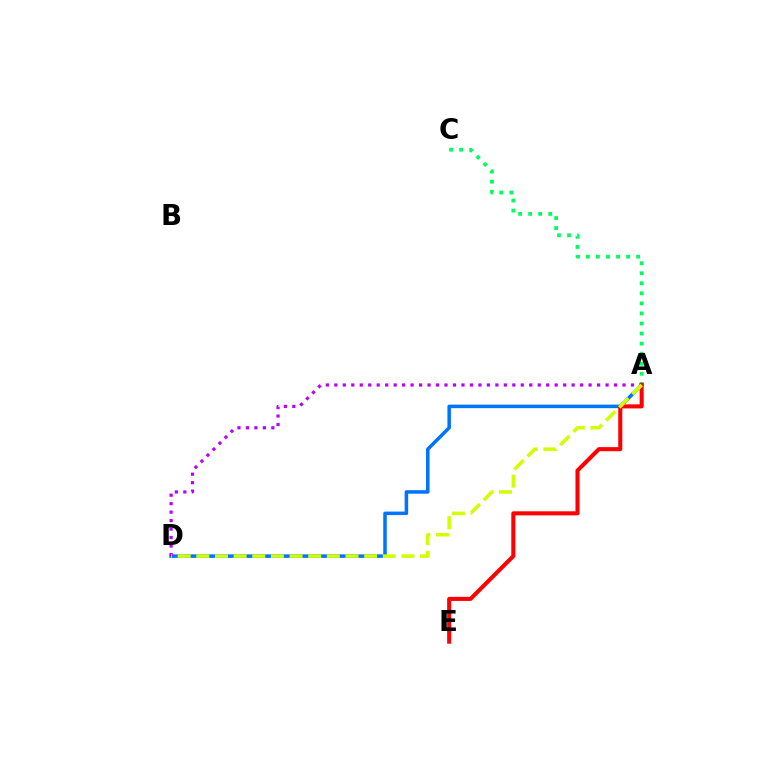{('A', 'D'): [{'color': '#0074ff', 'line_style': 'solid', 'thickness': 2.54}, {'color': '#b900ff', 'line_style': 'dotted', 'thickness': 2.3}, {'color': '#d1ff00', 'line_style': 'dashed', 'thickness': 2.53}], ('A', 'C'): [{'color': '#00ff5c', 'line_style': 'dotted', 'thickness': 2.73}], ('A', 'E'): [{'color': '#ff0000', 'line_style': 'solid', 'thickness': 2.92}]}